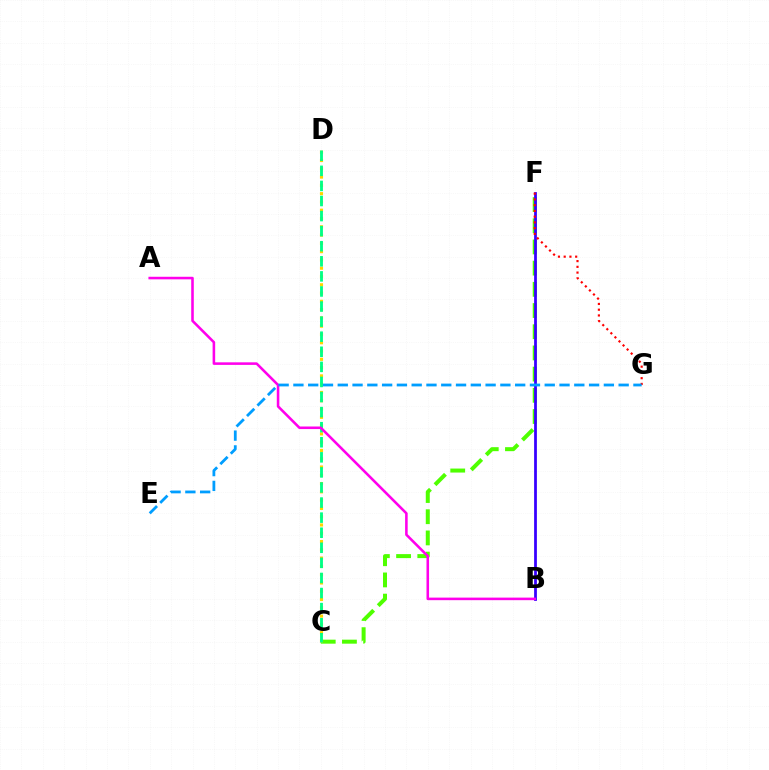{('C', 'F'): [{'color': '#4fff00', 'line_style': 'dashed', 'thickness': 2.88}], ('B', 'F'): [{'color': '#3700ff', 'line_style': 'solid', 'thickness': 1.99}], ('F', 'G'): [{'color': '#ff0000', 'line_style': 'dotted', 'thickness': 1.56}], ('C', 'D'): [{'color': '#ffd500', 'line_style': 'dotted', 'thickness': 2.25}, {'color': '#00ff86', 'line_style': 'dashed', 'thickness': 2.05}], ('A', 'B'): [{'color': '#ff00ed', 'line_style': 'solid', 'thickness': 1.85}], ('E', 'G'): [{'color': '#009eff', 'line_style': 'dashed', 'thickness': 2.01}]}